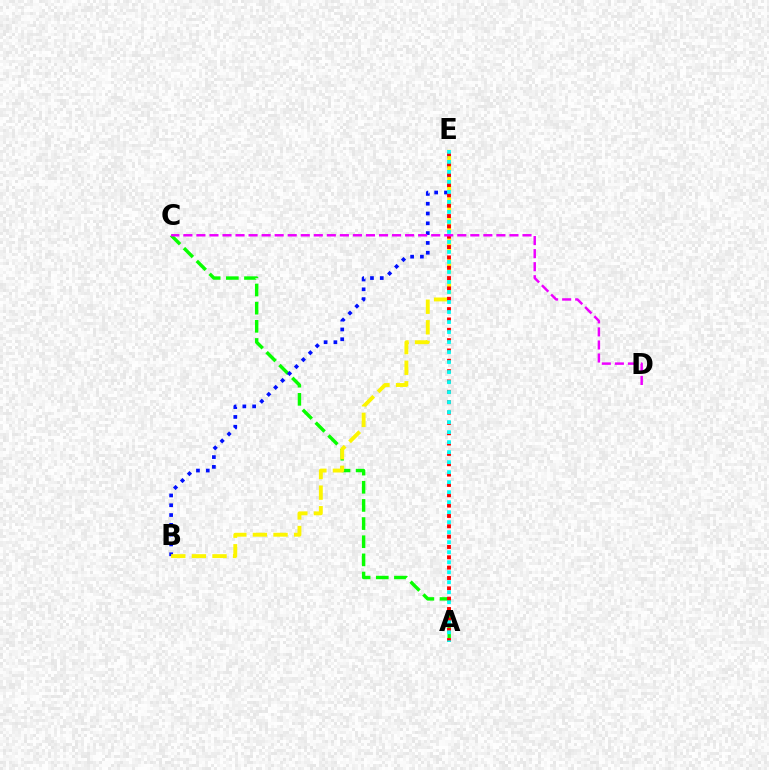{('A', 'C'): [{'color': '#08ff00', 'line_style': 'dashed', 'thickness': 2.47}], ('B', 'E'): [{'color': '#0010ff', 'line_style': 'dotted', 'thickness': 2.66}, {'color': '#fcf500', 'line_style': 'dashed', 'thickness': 2.8}], ('A', 'E'): [{'color': '#ff0000', 'line_style': 'dotted', 'thickness': 2.81}, {'color': '#00fff6', 'line_style': 'dotted', 'thickness': 2.72}], ('C', 'D'): [{'color': '#ee00ff', 'line_style': 'dashed', 'thickness': 1.77}]}